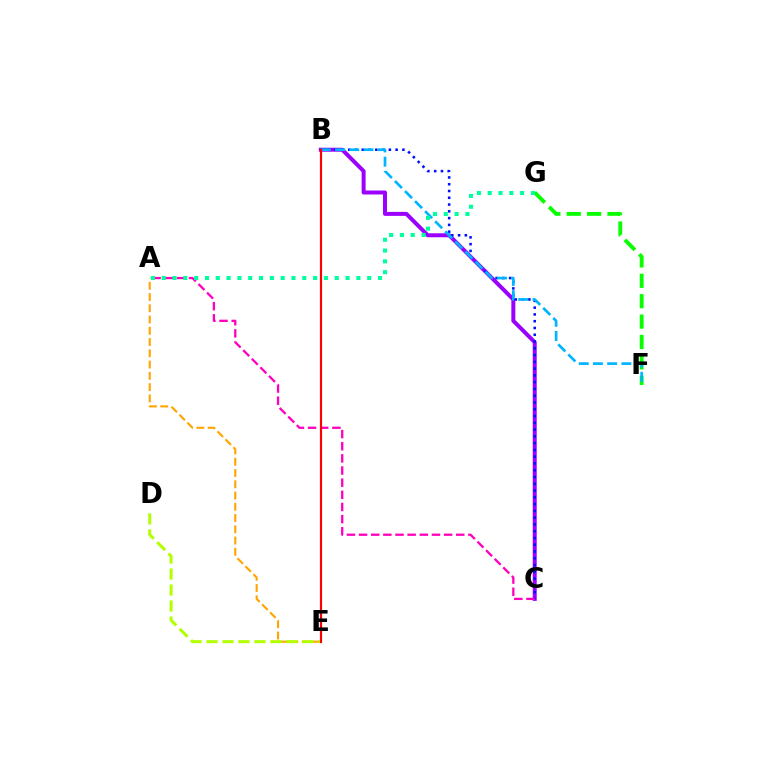{('A', 'E'): [{'color': '#ffa500', 'line_style': 'dashed', 'thickness': 1.53}], ('F', 'G'): [{'color': '#08ff00', 'line_style': 'dashed', 'thickness': 2.77}], ('B', 'C'): [{'color': '#9b00ff', 'line_style': 'solid', 'thickness': 2.87}, {'color': '#0010ff', 'line_style': 'dotted', 'thickness': 1.84}], ('B', 'F'): [{'color': '#00b5ff', 'line_style': 'dashed', 'thickness': 1.93}], ('D', 'E'): [{'color': '#b3ff00', 'line_style': 'dashed', 'thickness': 2.17}], ('A', 'C'): [{'color': '#ff00bd', 'line_style': 'dashed', 'thickness': 1.65}], ('A', 'G'): [{'color': '#00ff9d', 'line_style': 'dotted', 'thickness': 2.94}], ('B', 'E'): [{'color': '#ff0000', 'line_style': 'solid', 'thickness': 1.58}]}